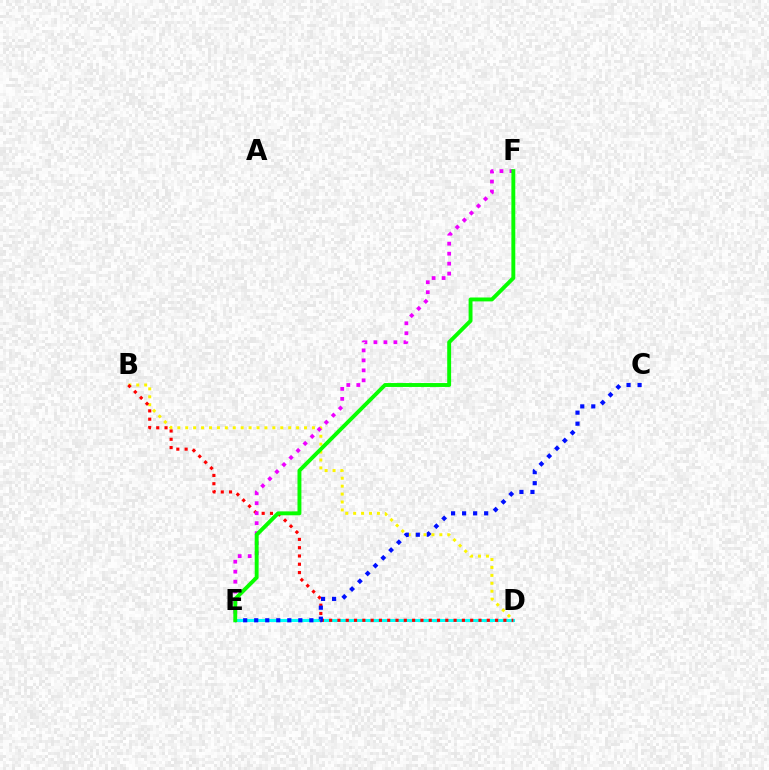{('B', 'D'): [{'color': '#fcf500', 'line_style': 'dotted', 'thickness': 2.15}, {'color': '#ff0000', 'line_style': 'dotted', 'thickness': 2.25}], ('D', 'E'): [{'color': '#00fff6', 'line_style': 'solid', 'thickness': 2.21}], ('E', 'F'): [{'color': '#ee00ff', 'line_style': 'dotted', 'thickness': 2.71}, {'color': '#08ff00', 'line_style': 'solid', 'thickness': 2.81}], ('C', 'E'): [{'color': '#0010ff', 'line_style': 'dotted', 'thickness': 3.0}]}